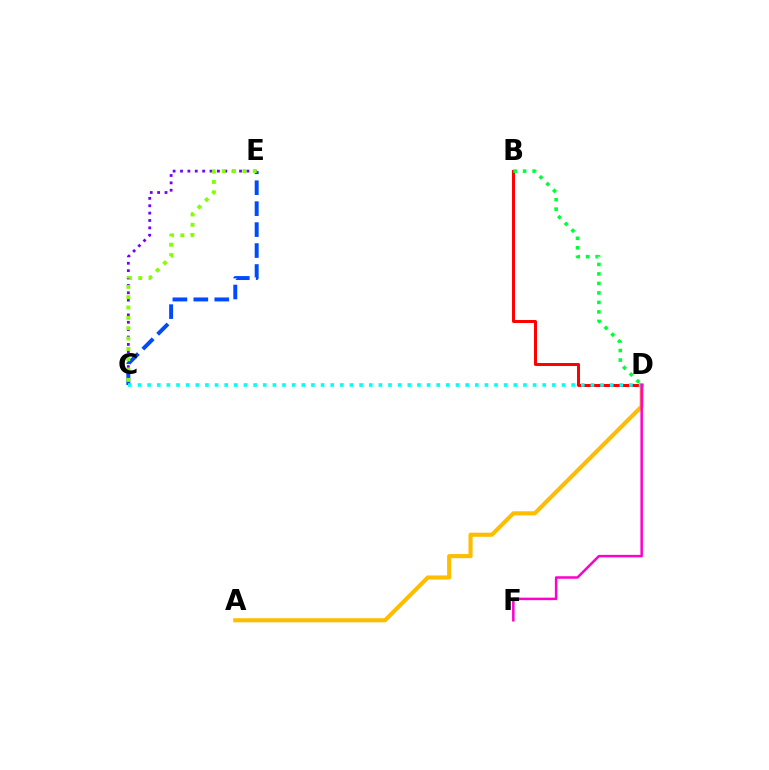{('C', 'E'): [{'color': '#7200ff', 'line_style': 'dotted', 'thickness': 2.0}, {'color': '#004bff', 'line_style': 'dashed', 'thickness': 2.85}, {'color': '#84ff00', 'line_style': 'dotted', 'thickness': 2.81}], ('B', 'D'): [{'color': '#ff0000', 'line_style': 'solid', 'thickness': 2.15}, {'color': '#00ff39', 'line_style': 'dotted', 'thickness': 2.58}], ('A', 'D'): [{'color': '#ffbd00', 'line_style': 'solid', 'thickness': 2.96}], ('C', 'D'): [{'color': '#00fff6', 'line_style': 'dotted', 'thickness': 2.62}], ('D', 'F'): [{'color': '#ff00cf', 'line_style': 'solid', 'thickness': 1.8}]}